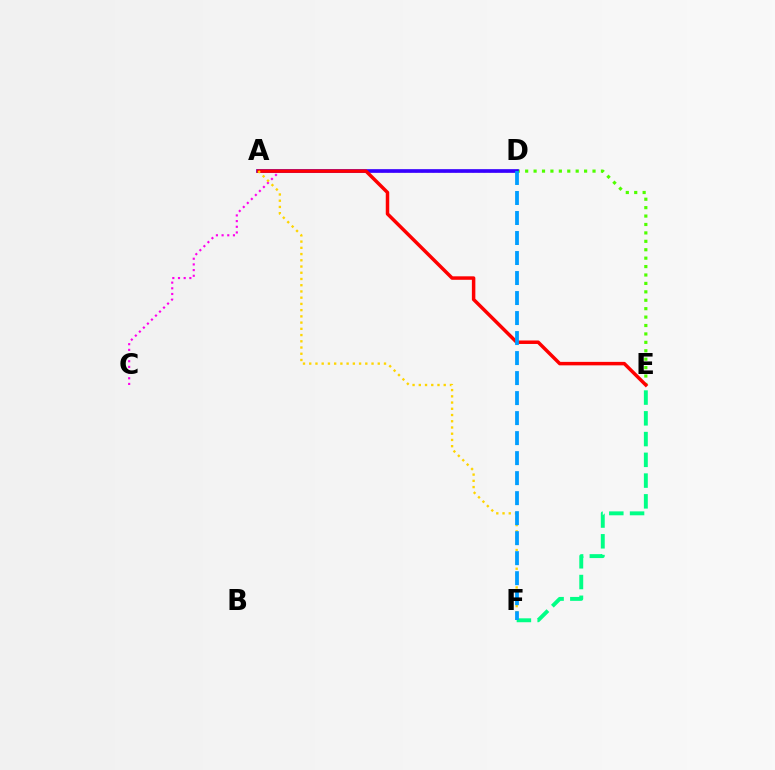{('D', 'E'): [{'color': '#4fff00', 'line_style': 'dotted', 'thickness': 2.29}], ('C', 'D'): [{'color': '#ff00ed', 'line_style': 'dotted', 'thickness': 1.54}], ('A', 'D'): [{'color': '#3700ff', 'line_style': 'solid', 'thickness': 2.65}], ('A', 'E'): [{'color': '#ff0000', 'line_style': 'solid', 'thickness': 2.5}], ('E', 'F'): [{'color': '#00ff86', 'line_style': 'dashed', 'thickness': 2.82}], ('A', 'F'): [{'color': '#ffd500', 'line_style': 'dotted', 'thickness': 1.69}], ('D', 'F'): [{'color': '#009eff', 'line_style': 'dashed', 'thickness': 2.72}]}